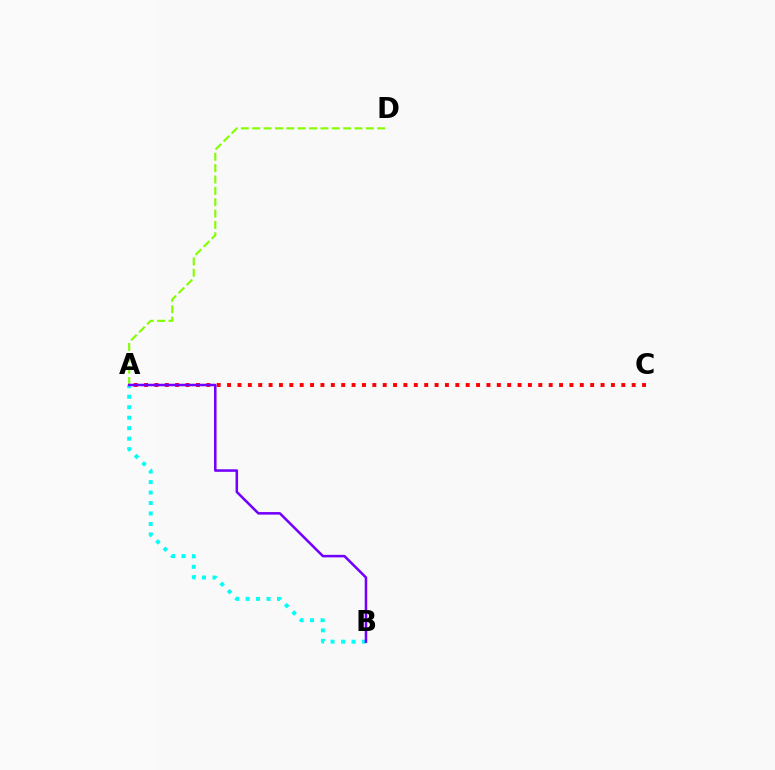{('A', 'C'): [{'color': '#ff0000', 'line_style': 'dotted', 'thickness': 2.82}], ('A', 'D'): [{'color': '#84ff00', 'line_style': 'dashed', 'thickness': 1.54}], ('A', 'B'): [{'color': '#00fff6', 'line_style': 'dotted', 'thickness': 2.85}, {'color': '#7200ff', 'line_style': 'solid', 'thickness': 1.83}]}